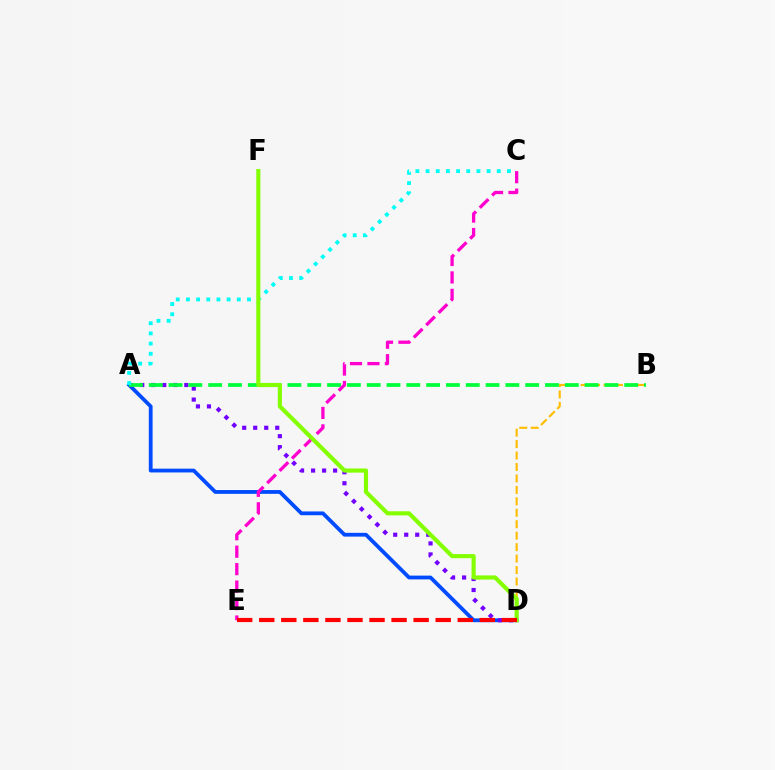{('B', 'D'): [{'color': '#ffbd00', 'line_style': 'dashed', 'thickness': 1.56}], ('A', 'D'): [{'color': '#004bff', 'line_style': 'solid', 'thickness': 2.73}, {'color': '#7200ff', 'line_style': 'dotted', 'thickness': 2.99}], ('A', 'B'): [{'color': '#00ff39', 'line_style': 'dashed', 'thickness': 2.69}], ('A', 'C'): [{'color': '#00fff6', 'line_style': 'dotted', 'thickness': 2.76}], ('C', 'E'): [{'color': '#ff00cf', 'line_style': 'dashed', 'thickness': 2.37}], ('D', 'F'): [{'color': '#84ff00', 'line_style': 'solid', 'thickness': 2.98}], ('D', 'E'): [{'color': '#ff0000', 'line_style': 'dashed', 'thickness': 3.0}]}